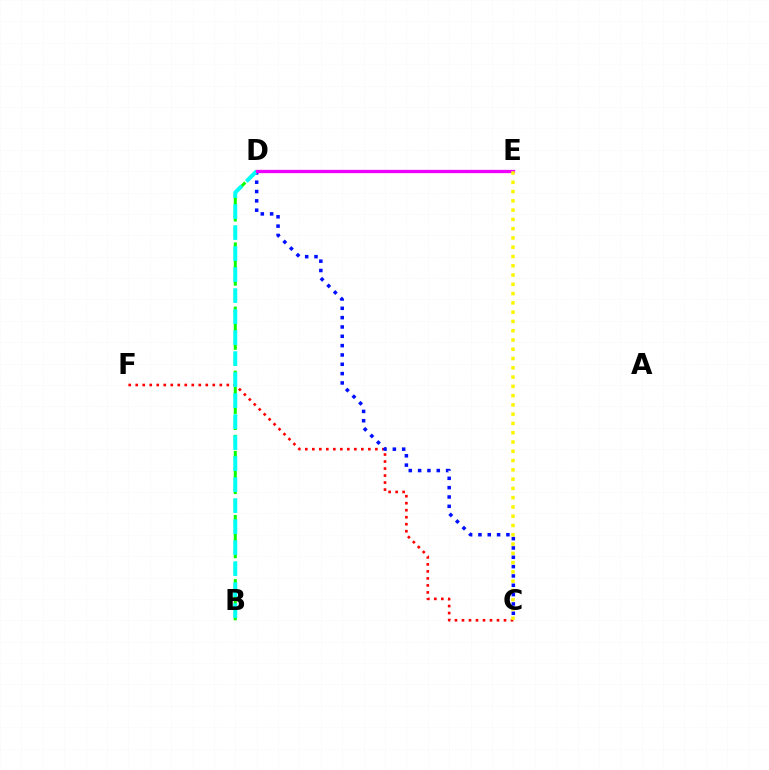{('C', 'F'): [{'color': '#ff0000', 'line_style': 'dotted', 'thickness': 1.9}], ('C', 'D'): [{'color': '#0010ff', 'line_style': 'dotted', 'thickness': 2.53}], ('B', 'D'): [{'color': '#08ff00', 'line_style': 'dashed', 'thickness': 2.18}, {'color': '#00fff6', 'line_style': 'dashed', 'thickness': 2.85}], ('D', 'E'): [{'color': '#ee00ff', 'line_style': 'solid', 'thickness': 2.38}], ('C', 'E'): [{'color': '#fcf500', 'line_style': 'dotted', 'thickness': 2.52}]}